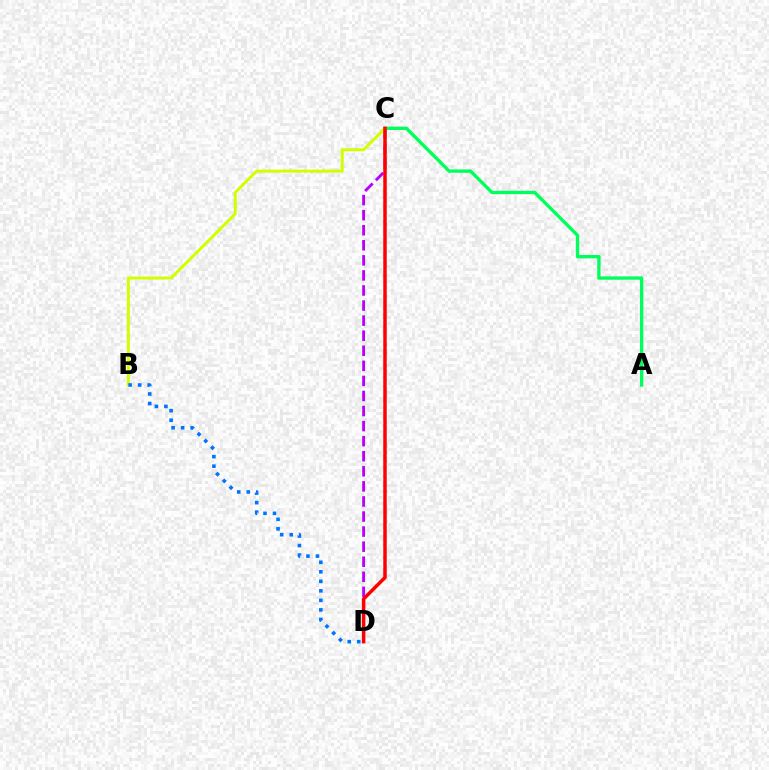{('C', 'D'): [{'color': '#b900ff', 'line_style': 'dashed', 'thickness': 2.05}, {'color': '#ff0000', 'line_style': 'solid', 'thickness': 2.51}], ('A', 'C'): [{'color': '#00ff5c', 'line_style': 'solid', 'thickness': 2.4}], ('B', 'C'): [{'color': '#d1ff00', 'line_style': 'solid', 'thickness': 2.13}], ('B', 'D'): [{'color': '#0074ff', 'line_style': 'dotted', 'thickness': 2.59}]}